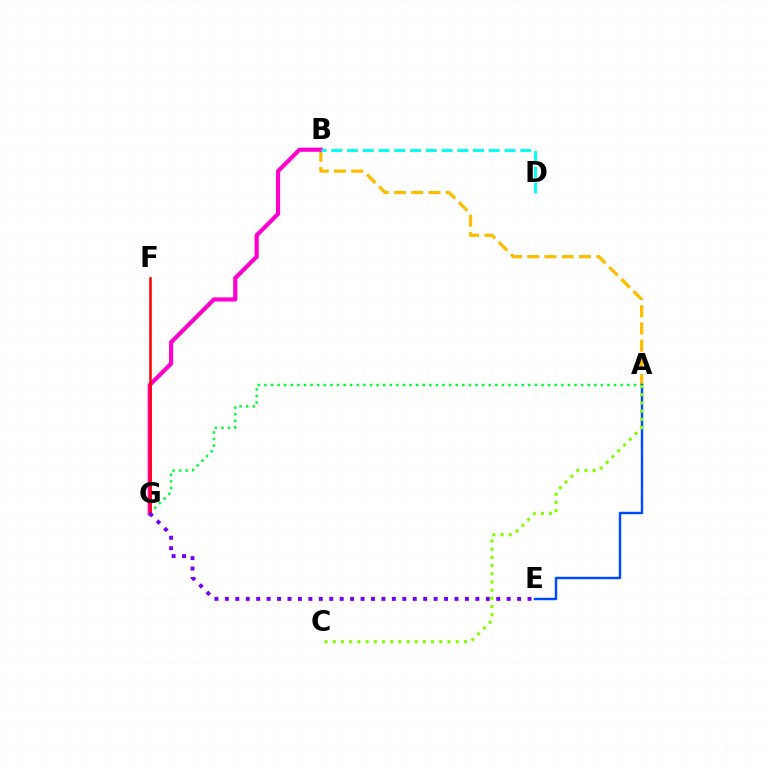{('A', 'B'): [{'color': '#ffbd00', 'line_style': 'dashed', 'thickness': 2.34}], ('B', 'G'): [{'color': '#ff00cf', 'line_style': 'solid', 'thickness': 3.0}], ('A', 'G'): [{'color': '#00ff39', 'line_style': 'dotted', 'thickness': 1.79}], ('A', 'E'): [{'color': '#004bff', 'line_style': 'solid', 'thickness': 1.77}], ('B', 'D'): [{'color': '#00fff6', 'line_style': 'dashed', 'thickness': 2.14}], ('A', 'C'): [{'color': '#84ff00', 'line_style': 'dotted', 'thickness': 2.23}], ('F', 'G'): [{'color': '#ff0000', 'line_style': 'solid', 'thickness': 1.83}], ('E', 'G'): [{'color': '#7200ff', 'line_style': 'dotted', 'thickness': 2.84}]}